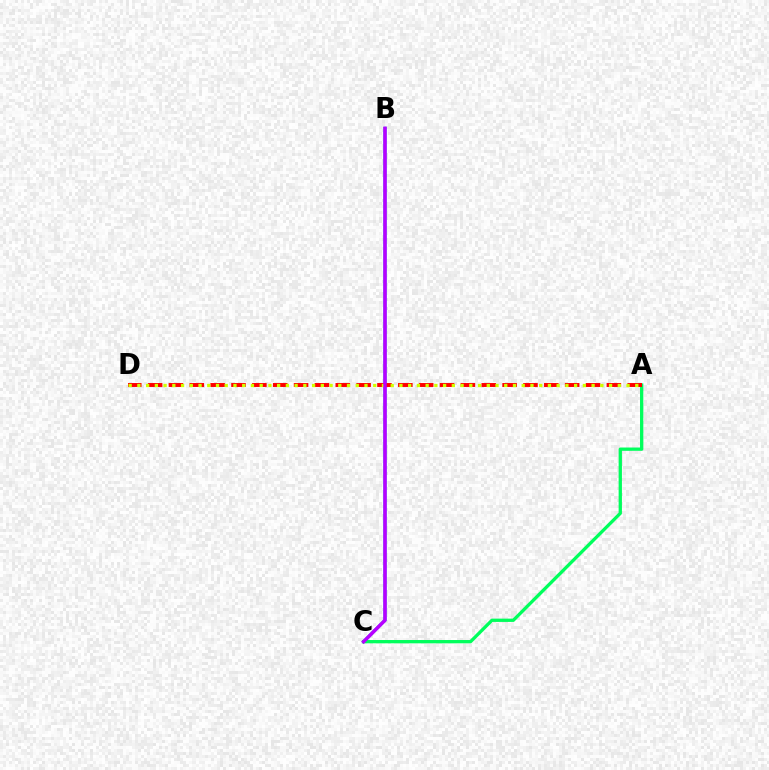{('B', 'C'): [{'color': '#0074ff', 'line_style': 'solid', 'thickness': 2.19}, {'color': '#b900ff', 'line_style': 'solid', 'thickness': 2.47}], ('A', 'C'): [{'color': '#00ff5c', 'line_style': 'solid', 'thickness': 2.37}], ('A', 'D'): [{'color': '#ff0000', 'line_style': 'dashed', 'thickness': 2.83}, {'color': '#d1ff00', 'line_style': 'dotted', 'thickness': 2.37}]}